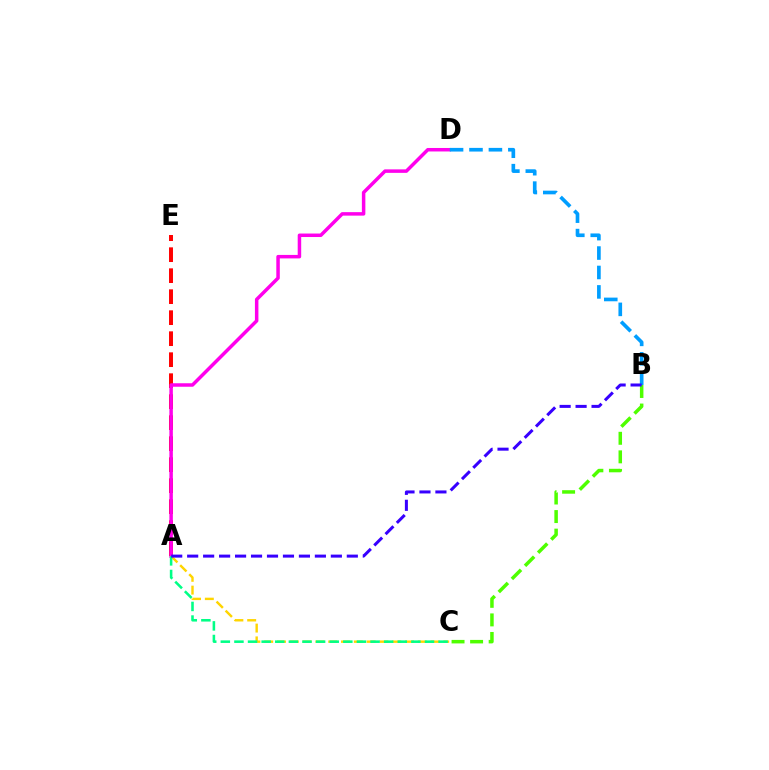{('B', 'C'): [{'color': '#4fff00', 'line_style': 'dashed', 'thickness': 2.52}], ('A', 'E'): [{'color': '#ff0000', 'line_style': 'dashed', 'thickness': 2.85}], ('A', 'D'): [{'color': '#ff00ed', 'line_style': 'solid', 'thickness': 2.51}], ('B', 'D'): [{'color': '#009eff', 'line_style': 'dashed', 'thickness': 2.64}], ('A', 'C'): [{'color': '#ffd500', 'line_style': 'dashed', 'thickness': 1.74}, {'color': '#00ff86', 'line_style': 'dashed', 'thickness': 1.85}], ('A', 'B'): [{'color': '#3700ff', 'line_style': 'dashed', 'thickness': 2.17}]}